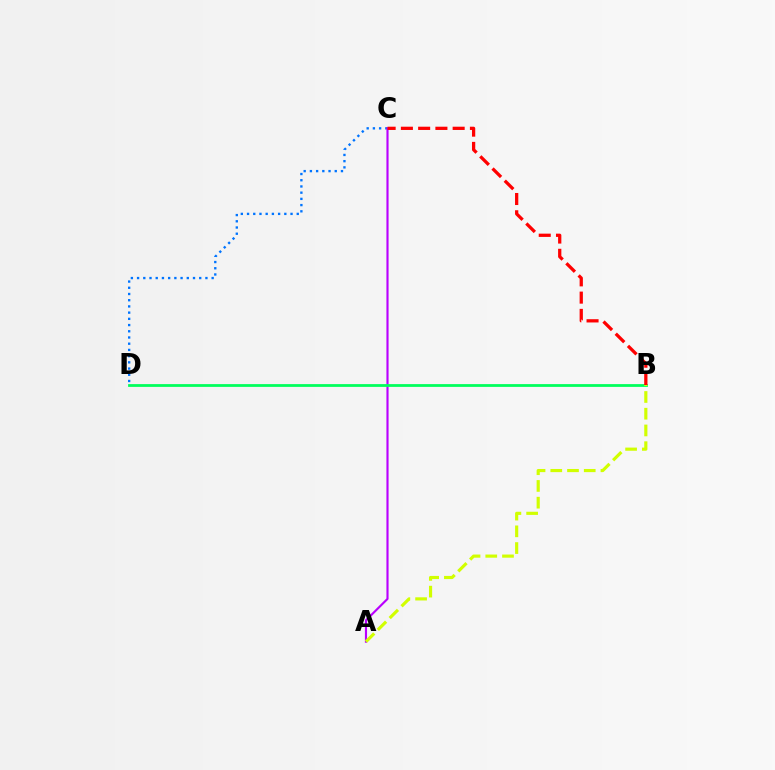{('C', 'D'): [{'color': '#0074ff', 'line_style': 'dotted', 'thickness': 1.69}], ('A', 'C'): [{'color': '#b900ff', 'line_style': 'solid', 'thickness': 1.54}], ('B', 'D'): [{'color': '#00ff5c', 'line_style': 'solid', 'thickness': 2.0}], ('B', 'C'): [{'color': '#ff0000', 'line_style': 'dashed', 'thickness': 2.34}], ('A', 'B'): [{'color': '#d1ff00', 'line_style': 'dashed', 'thickness': 2.27}]}